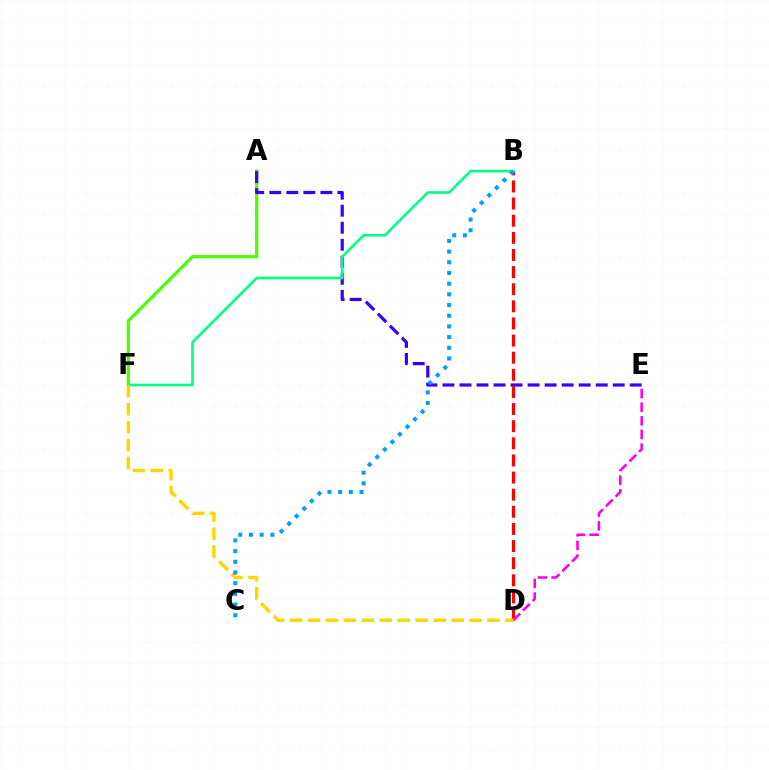{('A', 'F'): [{'color': '#4fff00', 'line_style': 'solid', 'thickness': 2.34}], ('A', 'E'): [{'color': '#3700ff', 'line_style': 'dashed', 'thickness': 2.31}], ('B', 'D'): [{'color': '#ff0000', 'line_style': 'dashed', 'thickness': 2.33}], ('B', 'F'): [{'color': '#00ff86', 'line_style': 'solid', 'thickness': 1.89}], ('D', 'E'): [{'color': '#ff00ed', 'line_style': 'dashed', 'thickness': 1.85}], ('D', 'F'): [{'color': '#ffd500', 'line_style': 'dashed', 'thickness': 2.44}], ('B', 'C'): [{'color': '#009eff', 'line_style': 'dotted', 'thickness': 2.9}]}